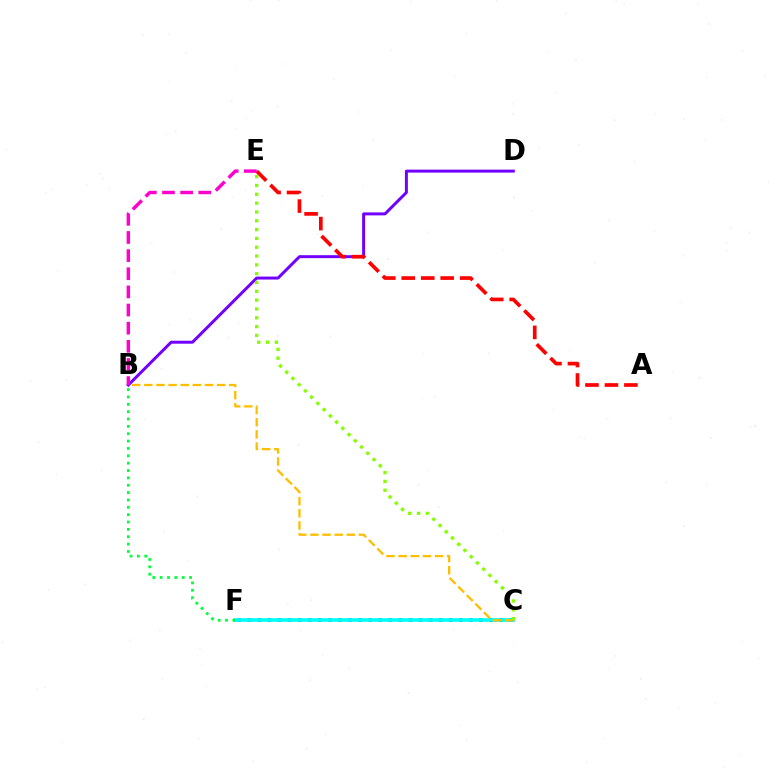{('B', 'D'): [{'color': '#7200ff', 'line_style': 'solid', 'thickness': 2.14}], ('C', 'F'): [{'color': '#004bff', 'line_style': 'dotted', 'thickness': 2.73}, {'color': '#00fff6', 'line_style': 'solid', 'thickness': 2.62}], ('A', 'E'): [{'color': '#ff0000', 'line_style': 'dashed', 'thickness': 2.64}], ('B', 'E'): [{'color': '#ff00cf', 'line_style': 'dashed', 'thickness': 2.46}], ('B', 'C'): [{'color': '#ffbd00', 'line_style': 'dashed', 'thickness': 1.65}], ('C', 'E'): [{'color': '#84ff00', 'line_style': 'dotted', 'thickness': 2.4}], ('B', 'F'): [{'color': '#00ff39', 'line_style': 'dotted', 'thickness': 2.0}]}